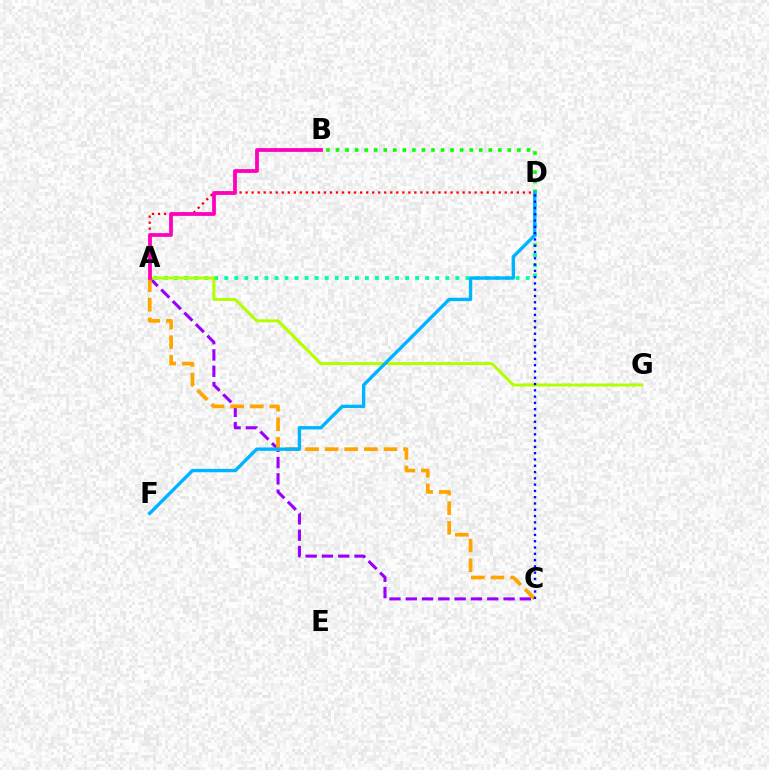{('A', 'D'): [{'color': '#00ff9d', 'line_style': 'dotted', 'thickness': 2.73}, {'color': '#ff0000', 'line_style': 'dotted', 'thickness': 1.64}], ('A', 'C'): [{'color': '#9b00ff', 'line_style': 'dashed', 'thickness': 2.21}, {'color': '#ffa500', 'line_style': 'dashed', 'thickness': 2.66}], ('A', 'G'): [{'color': '#b3ff00', 'line_style': 'solid', 'thickness': 2.18}], ('B', 'D'): [{'color': '#08ff00', 'line_style': 'dotted', 'thickness': 2.59}], ('D', 'F'): [{'color': '#00b5ff', 'line_style': 'solid', 'thickness': 2.44}], ('A', 'B'): [{'color': '#ff00bd', 'line_style': 'solid', 'thickness': 2.72}], ('C', 'D'): [{'color': '#0010ff', 'line_style': 'dotted', 'thickness': 1.71}]}